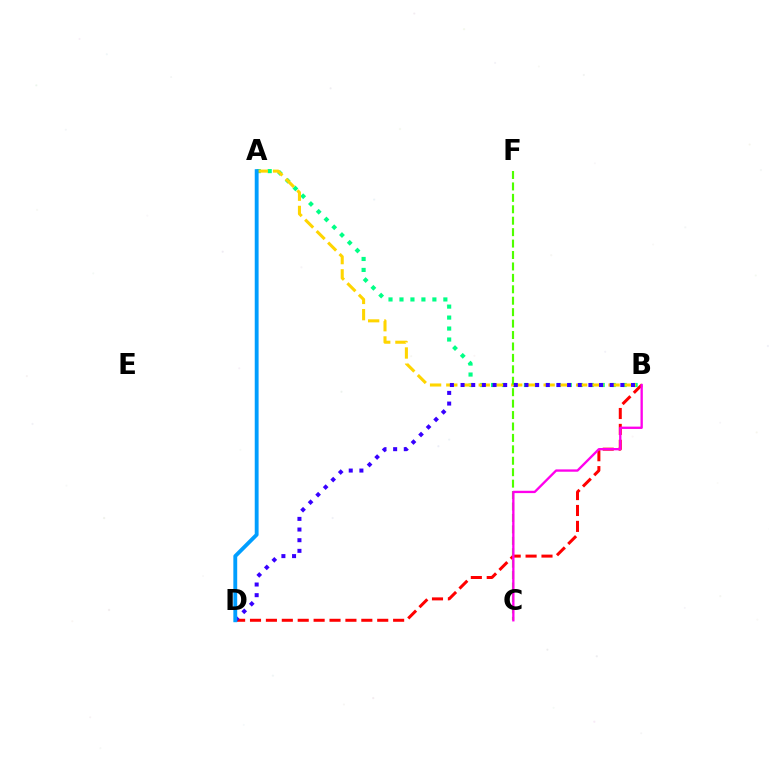{('B', 'D'): [{'color': '#ff0000', 'line_style': 'dashed', 'thickness': 2.16}, {'color': '#3700ff', 'line_style': 'dotted', 'thickness': 2.89}], ('A', 'B'): [{'color': '#00ff86', 'line_style': 'dotted', 'thickness': 2.98}, {'color': '#ffd500', 'line_style': 'dashed', 'thickness': 2.2}], ('C', 'F'): [{'color': '#4fff00', 'line_style': 'dashed', 'thickness': 1.55}], ('B', 'C'): [{'color': '#ff00ed', 'line_style': 'solid', 'thickness': 1.68}], ('A', 'D'): [{'color': '#009eff', 'line_style': 'solid', 'thickness': 2.77}]}